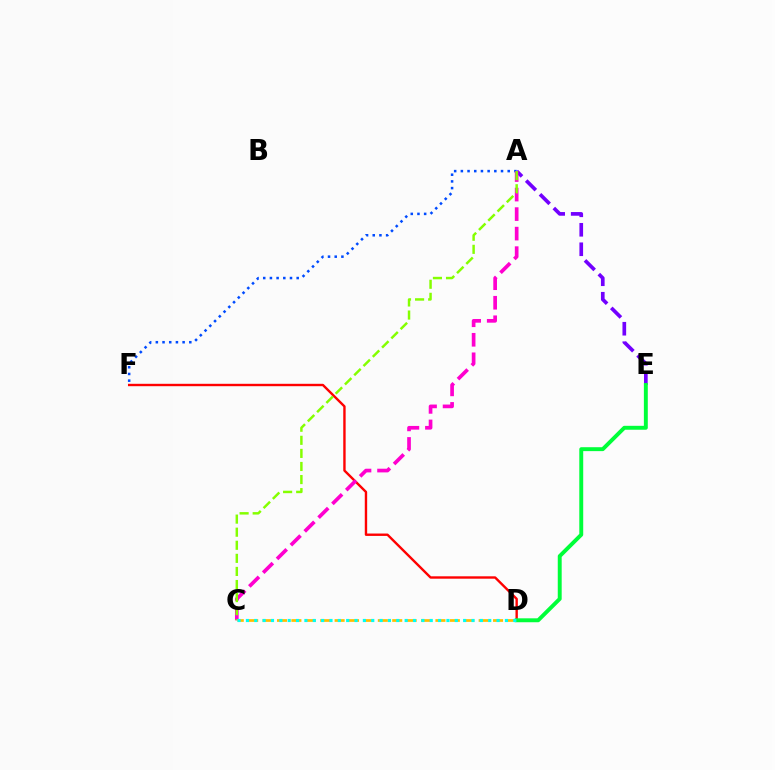{('D', 'F'): [{'color': '#ff0000', 'line_style': 'solid', 'thickness': 1.72}], ('A', 'E'): [{'color': '#7200ff', 'line_style': 'dashed', 'thickness': 2.65}], ('A', 'F'): [{'color': '#004bff', 'line_style': 'dotted', 'thickness': 1.82}], ('A', 'C'): [{'color': '#ff00cf', 'line_style': 'dashed', 'thickness': 2.65}, {'color': '#84ff00', 'line_style': 'dashed', 'thickness': 1.78}], ('C', 'D'): [{'color': '#ffbd00', 'line_style': 'dashed', 'thickness': 1.96}, {'color': '#00fff6', 'line_style': 'dotted', 'thickness': 2.27}], ('D', 'E'): [{'color': '#00ff39', 'line_style': 'solid', 'thickness': 2.82}]}